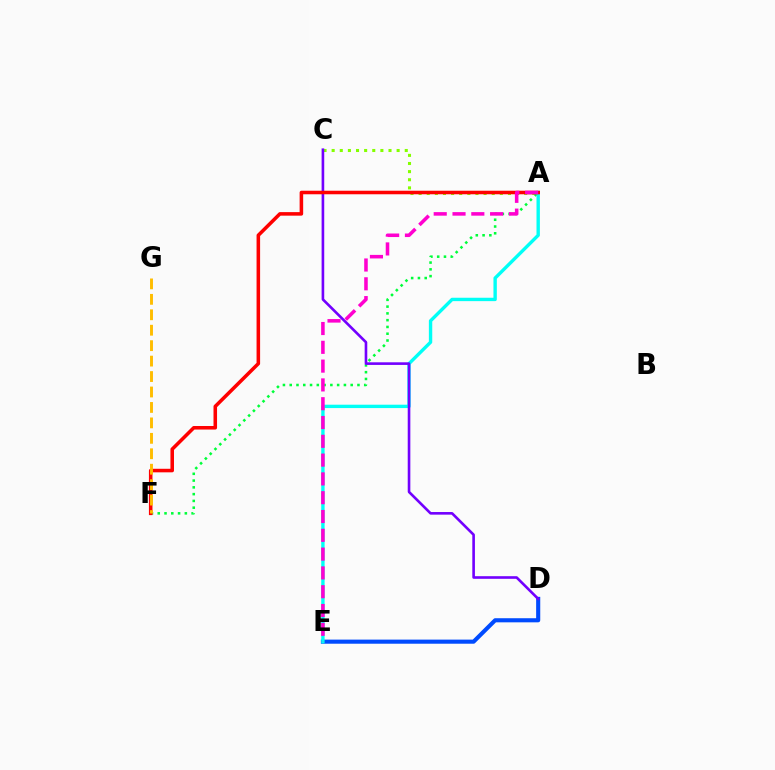{('A', 'C'): [{'color': '#84ff00', 'line_style': 'dotted', 'thickness': 2.21}], ('D', 'E'): [{'color': '#004bff', 'line_style': 'solid', 'thickness': 2.96}], ('A', 'F'): [{'color': '#00ff39', 'line_style': 'dotted', 'thickness': 1.84}, {'color': '#ff0000', 'line_style': 'solid', 'thickness': 2.55}], ('A', 'E'): [{'color': '#00fff6', 'line_style': 'solid', 'thickness': 2.43}, {'color': '#ff00cf', 'line_style': 'dashed', 'thickness': 2.55}], ('C', 'D'): [{'color': '#7200ff', 'line_style': 'solid', 'thickness': 1.89}], ('F', 'G'): [{'color': '#ffbd00', 'line_style': 'dashed', 'thickness': 2.1}]}